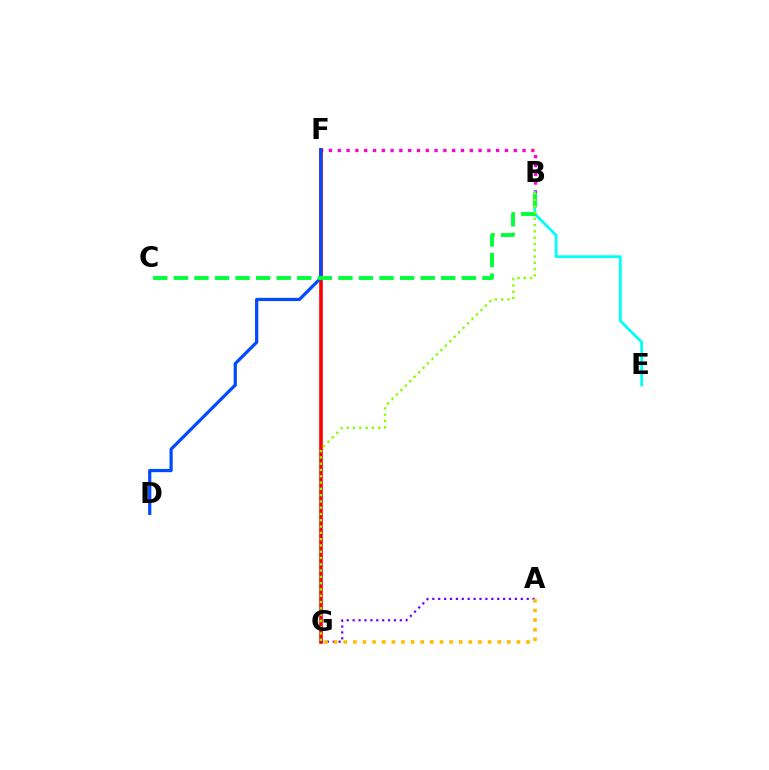{('B', 'F'): [{'color': '#ff00cf', 'line_style': 'dotted', 'thickness': 2.39}], ('B', 'E'): [{'color': '#00fff6', 'line_style': 'solid', 'thickness': 2.01}], ('A', 'G'): [{'color': '#7200ff', 'line_style': 'dotted', 'thickness': 1.6}, {'color': '#ffbd00', 'line_style': 'dotted', 'thickness': 2.61}], ('F', 'G'): [{'color': '#ff0000', 'line_style': 'solid', 'thickness': 2.62}], ('D', 'F'): [{'color': '#004bff', 'line_style': 'solid', 'thickness': 2.32}], ('B', 'C'): [{'color': '#00ff39', 'line_style': 'dashed', 'thickness': 2.79}], ('B', 'G'): [{'color': '#84ff00', 'line_style': 'dotted', 'thickness': 1.71}]}